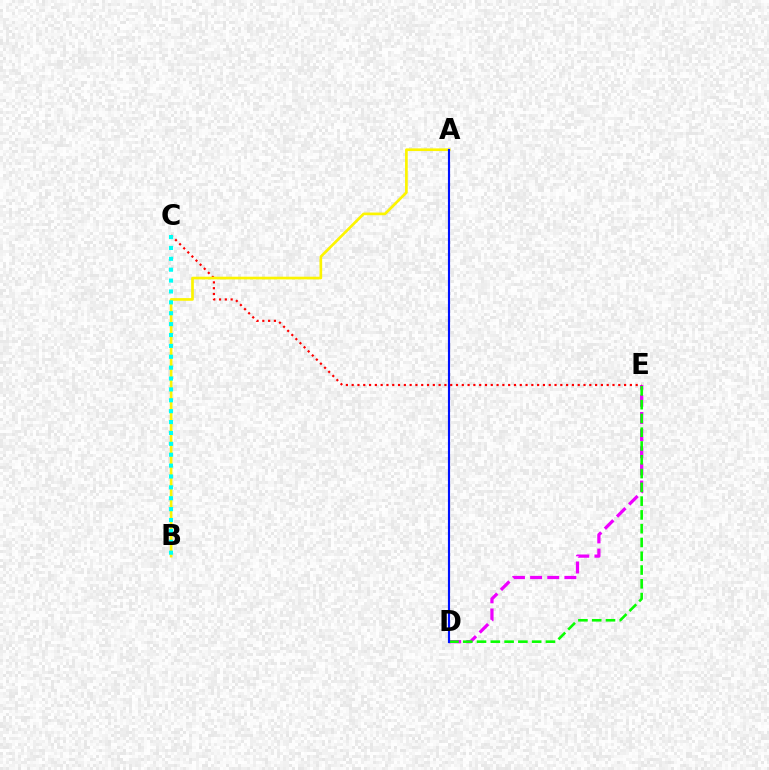{('D', 'E'): [{'color': '#ee00ff', 'line_style': 'dashed', 'thickness': 2.33}, {'color': '#08ff00', 'line_style': 'dashed', 'thickness': 1.87}], ('C', 'E'): [{'color': '#ff0000', 'line_style': 'dotted', 'thickness': 1.57}], ('A', 'B'): [{'color': '#fcf500', 'line_style': 'solid', 'thickness': 1.93}], ('B', 'C'): [{'color': '#00fff6', 'line_style': 'dotted', 'thickness': 2.96}], ('A', 'D'): [{'color': '#0010ff', 'line_style': 'solid', 'thickness': 1.54}]}